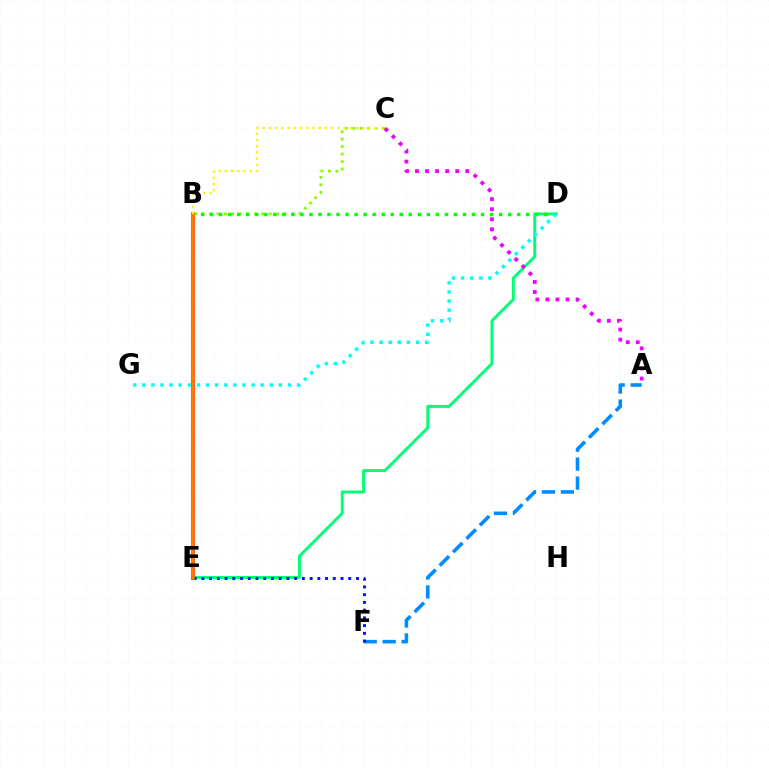{('D', 'E'): [{'color': '#00ff74', 'line_style': 'solid', 'thickness': 2.11}], ('B', 'E'): [{'color': '#ff0000', 'line_style': 'solid', 'thickness': 2.93}, {'color': '#7200ff', 'line_style': 'dotted', 'thickness': 2.53}, {'color': '#ff0094', 'line_style': 'solid', 'thickness': 2.71}, {'color': '#ff7c00', 'line_style': 'solid', 'thickness': 2.63}], ('A', 'F'): [{'color': '#008cff', 'line_style': 'dashed', 'thickness': 2.57}], ('B', 'C'): [{'color': '#84ff00', 'line_style': 'dotted', 'thickness': 2.03}, {'color': '#fcf500', 'line_style': 'dotted', 'thickness': 1.69}], ('A', 'C'): [{'color': '#ee00ff', 'line_style': 'dotted', 'thickness': 2.73}], ('E', 'F'): [{'color': '#0010ff', 'line_style': 'dotted', 'thickness': 2.1}], ('B', 'D'): [{'color': '#08ff00', 'line_style': 'dotted', 'thickness': 2.45}], ('D', 'G'): [{'color': '#00fff6', 'line_style': 'dotted', 'thickness': 2.47}]}